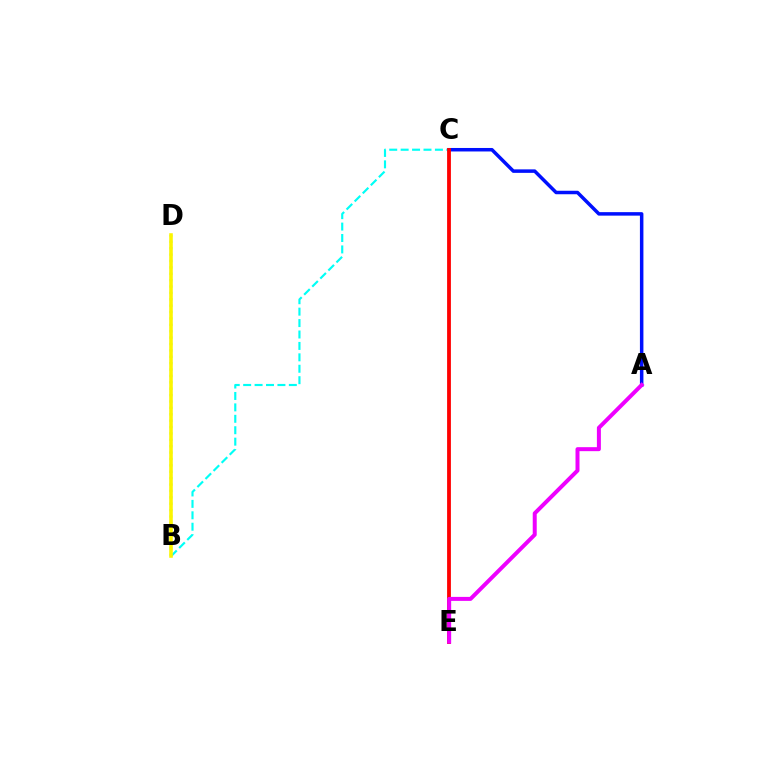{('B', 'D'): [{'color': '#08ff00', 'line_style': 'dotted', 'thickness': 1.74}, {'color': '#fcf500', 'line_style': 'solid', 'thickness': 2.57}], ('B', 'C'): [{'color': '#00fff6', 'line_style': 'dashed', 'thickness': 1.55}], ('A', 'C'): [{'color': '#0010ff', 'line_style': 'solid', 'thickness': 2.52}], ('C', 'E'): [{'color': '#ff0000', 'line_style': 'solid', 'thickness': 2.74}], ('A', 'E'): [{'color': '#ee00ff', 'line_style': 'solid', 'thickness': 2.87}]}